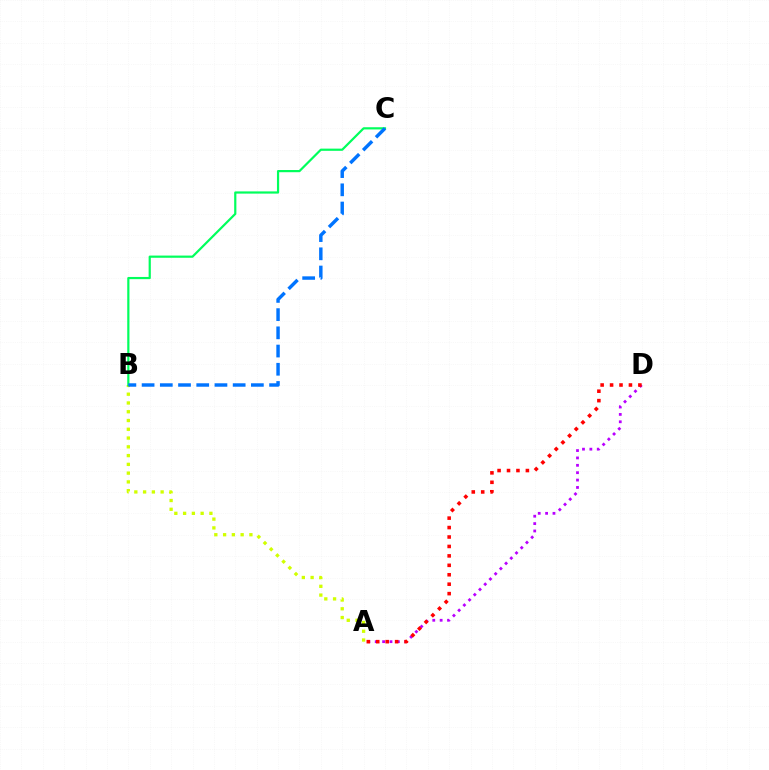{('A', 'B'): [{'color': '#d1ff00', 'line_style': 'dotted', 'thickness': 2.38}], ('B', 'C'): [{'color': '#00ff5c', 'line_style': 'solid', 'thickness': 1.58}, {'color': '#0074ff', 'line_style': 'dashed', 'thickness': 2.47}], ('A', 'D'): [{'color': '#b900ff', 'line_style': 'dotted', 'thickness': 2.0}, {'color': '#ff0000', 'line_style': 'dotted', 'thickness': 2.56}]}